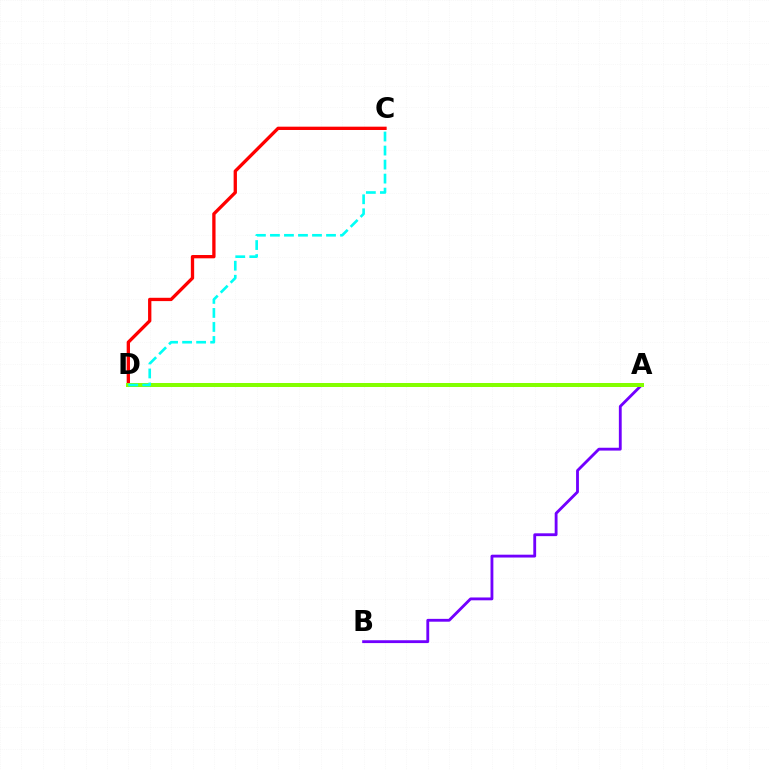{('A', 'B'): [{'color': '#7200ff', 'line_style': 'solid', 'thickness': 2.04}], ('C', 'D'): [{'color': '#ff0000', 'line_style': 'solid', 'thickness': 2.38}, {'color': '#00fff6', 'line_style': 'dashed', 'thickness': 1.9}], ('A', 'D'): [{'color': '#84ff00', 'line_style': 'solid', 'thickness': 2.88}]}